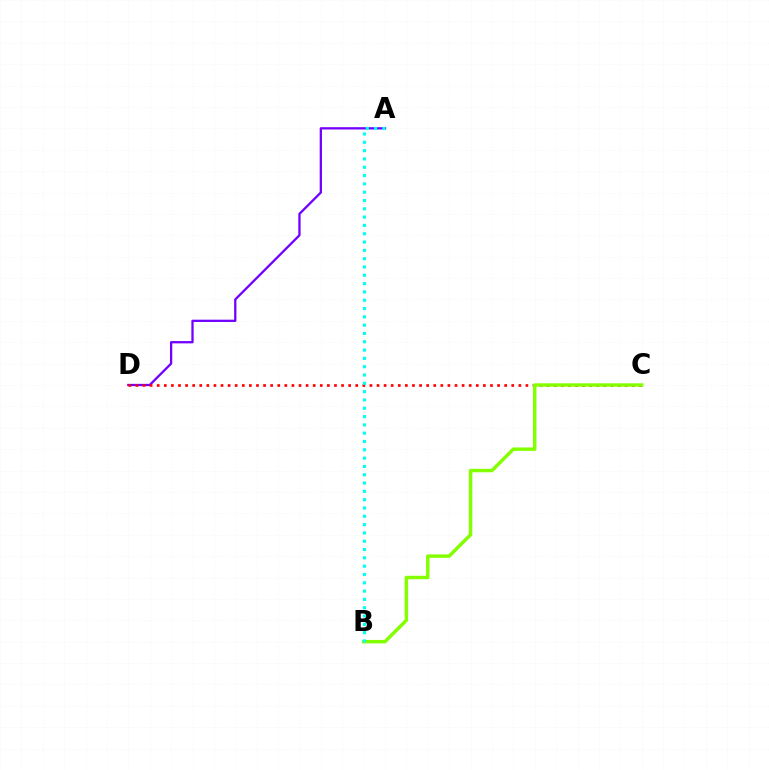{('A', 'D'): [{'color': '#7200ff', 'line_style': 'solid', 'thickness': 1.65}], ('C', 'D'): [{'color': '#ff0000', 'line_style': 'dotted', 'thickness': 1.93}], ('B', 'C'): [{'color': '#84ff00', 'line_style': 'solid', 'thickness': 2.48}], ('A', 'B'): [{'color': '#00fff6', 'line_style': 'dotted', 'thickness': 2.26}]}